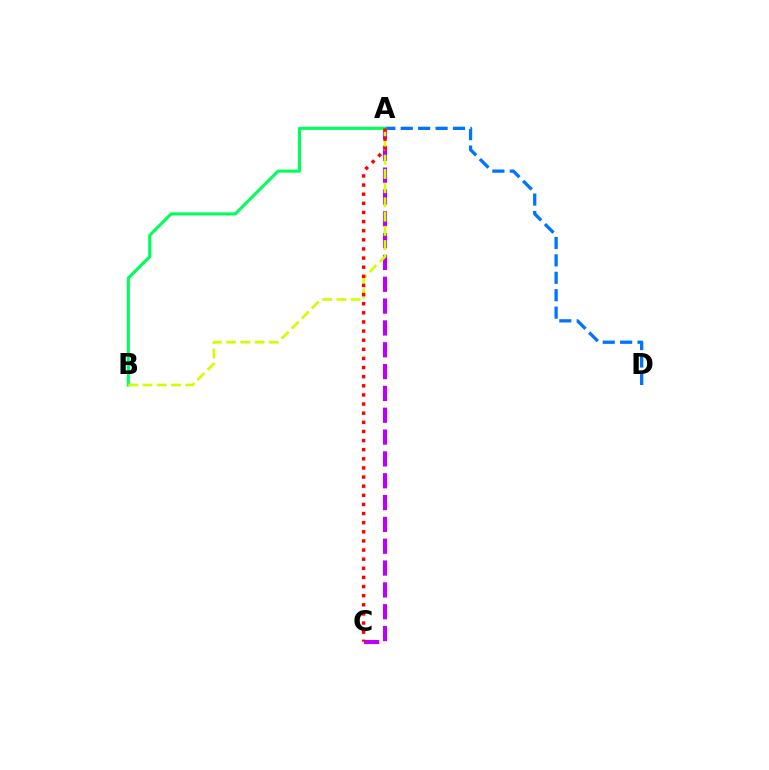{('A', 'C'): [{'color': '#b900ff', 'line_style': 'dashed', 'thickness': 2.97}, {'color': '#ff0000', 'line_style': 'dotted', 'thickness': 2.48}], ('A', 'D'): [{'color': '#0074ff', 'line_style': 'dashed', 'thickness': 2.37}], ('A', 'B'): [{'color': '#00ff5c', 'line_style': 'solid', 'thickness': 2.23}, {'color': '#d1ff00', 'line_style': 'dashed', 'thickness': 1.93}]}